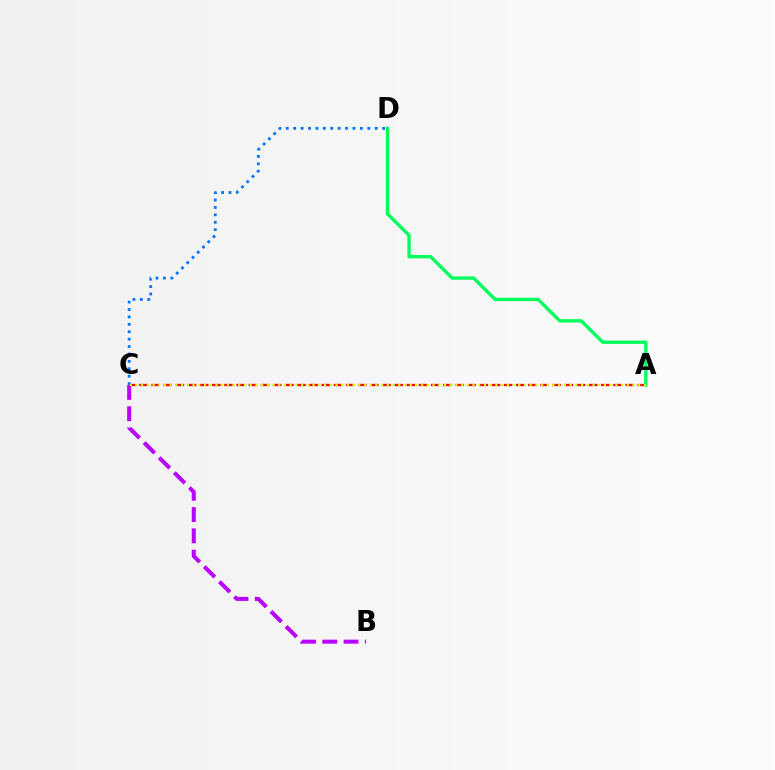{('A', 'D'): [{'color': '#00ff5c', 'line_style': 'solid', 'thickness': 2.41}], ('C', 'D'): [{'color': '#0074ff', 'line_style': 'dotted', 'thickness': 2.01}], ('B', 'C'): [{'color': '#b900ff', 'line_style': 'dashed', 'thickness': 2.89}], ('A', 'C'): [{'color': '#ff0000', 'line_style': 'dashed', 'thickness': 1.65}, {'color': '#d1ff00', 'line_style': 'dotted', 'thickness': 1.55}]}